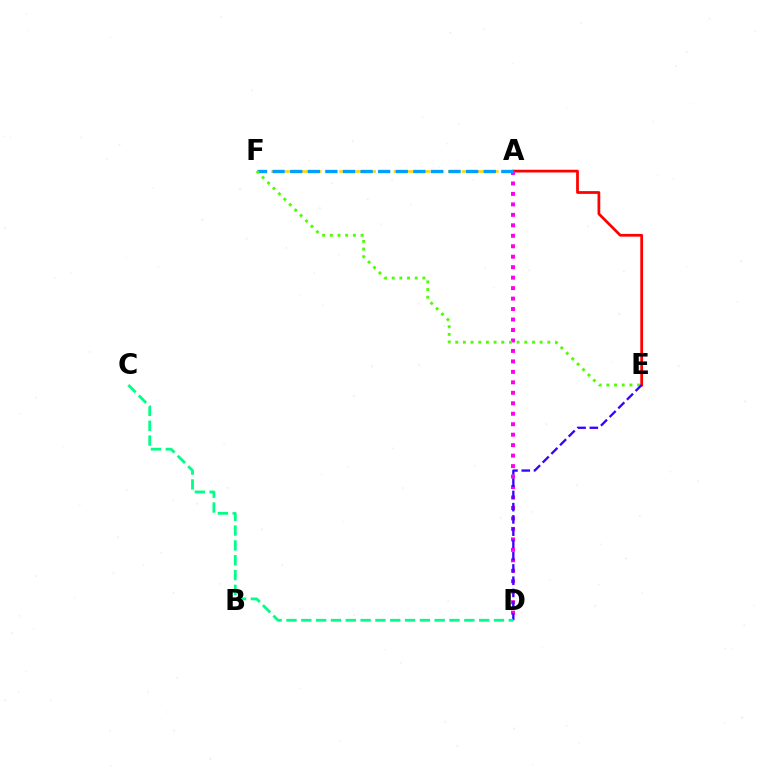{('A', 'F'): [{'color': '#ffd500', 'line_style': 'dashed', 'thickness': 1.85}, {'color': '#009eff', 'line_style': 'dashed', 'thickness': 2.39}], ('A', 'E'): [{'color': '#ff0000', 'line_style': 'solid', 'thickness': 1.98}], ('A', 'D'): [{'color': '#ff00ed', 'line_style': 'dotted', 'thickness': 2.84}], ('E', 'F'): [{'color': '#4fff00', 'line_style': 'dotted', 'thickness': 2.09}], ('D', 'E'): [{'color': '#3700ff', 'line_style': 'dashed', 'thickness': 1.66}], ('C', 'D'): [{'color': '#00ff86', 'line_style': 'dashed', 'thickness': 2.01}]}